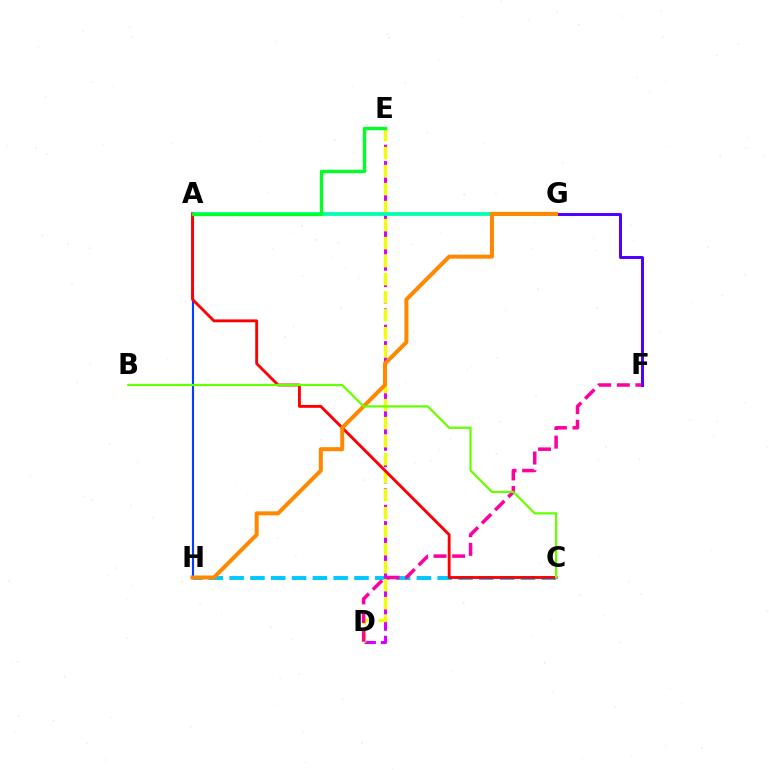{('A', 'H'): [{'color': '#003fff', 'line_style': 'solid', 'thickness': 1.54}], ('C', 'H'): [{'color': '#00c7ff', 'line_style': 'dashed', 'thickness': 2.83}], ('D', 'E'): [{'color': '#d600ff', 'line_style': 'dashed', 'thickness': 2.22}, {'color': '#eeff00', 'line_style': 'dashed', 'thickness': 2.45}], ('F', 'G'): [{'color': '#4f00ff', 'line_style': 'solid', 'thickness': 2.14}], ('A', 'G'): [{'color': '#00ffaf', 'line_style': 'solid', 'thickness': 2.71}], ('A', 'C'): [{'color': '#ff0000', 'line_style': 'solid', 'thickness': 2.06}], ('D', 'F'): [{'color': '#ff00a0', 'line_style': 'dashed', 'thickness': 2.53}], ('G', 'H'): [{'color': '#ff8800', 'line_style': 'solid', 'thickness': 2.89}], ('A', 'E'): [{'color': '#00ff27', 'line_style': 'solid', 'thickness': 2.42}], ('B', 'C'): [{'color': '#66ff00', 'line_style': 'solid', 'thickness': 1.6}]}